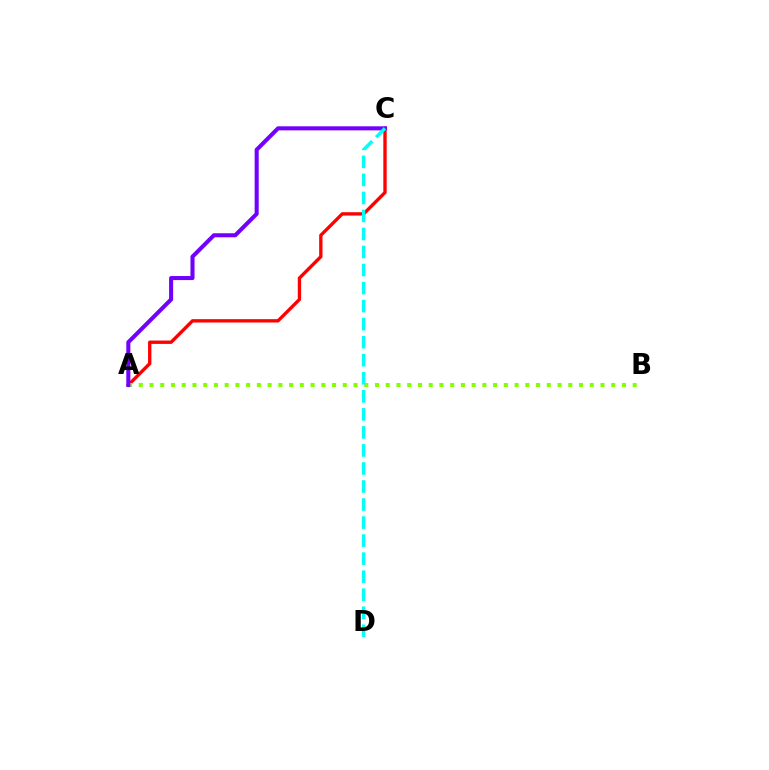{('A', 'C'): [{'color': '#ff0000', 'line_style': 'solid', 'thickness': 2.41}, {'color': '#7200ff', 'line_style': 'solid', 'thickness': 2.92}], ('A', 'B'): [{'color': '#84ff00', 'line_style': 'dotted', 'thickness': 2.92}], ('C', 'D'): [{'color': '#00fff6', 'line_style': 'dashed', 'thickness': 2.45}]}